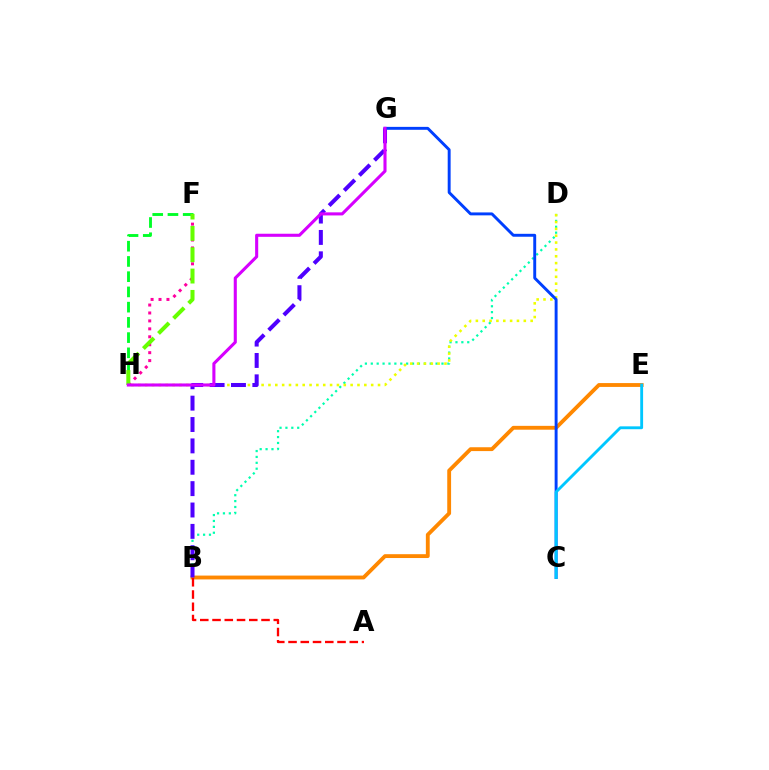{('F', 'H'): [{'color': '#ff00a0', 'line_style': 'dotted', 'thickness': 2.16}, {'color': '#00ff27', 'line_style': 'dashed', 'thickness': 2.07}, {'color': '#66ff00', 'line_style': 'dashed', 'thickness': 2.9}], ('B', 'D'): [{'color': '#00ffaf', 'line_style': 'dotted', 'thickness': 1.6}], ('B', 'E'): [{'color': '#ff8800', 'line_style': 'solid', 'thickness': 2.77}], ('D', 'H'): [{'color': '#eeff00', 'line_style': 'dotted', 'thickness': 1.86}], ('B', 'G'): [{'color': '#4f00ff', 'line_style': 'dashed', 'thickness': 2.9}], ('C', 'G'): [{'color': '#003fff', 'line_style': 'solid', 'thickness': 2.11}], ('G', 'H'): [{'color': '#d600ff', 'line_style': 'solid', 'thickness': 2.22}], ('A', 'B'): [{'color': '#ff0000', 'line_style': 'dashed', 'thickness': 1.66}], ('C', 'E'): [{'color': '#00c7ff', 'line_style': 'solid', 'thickness': 2.06}]}